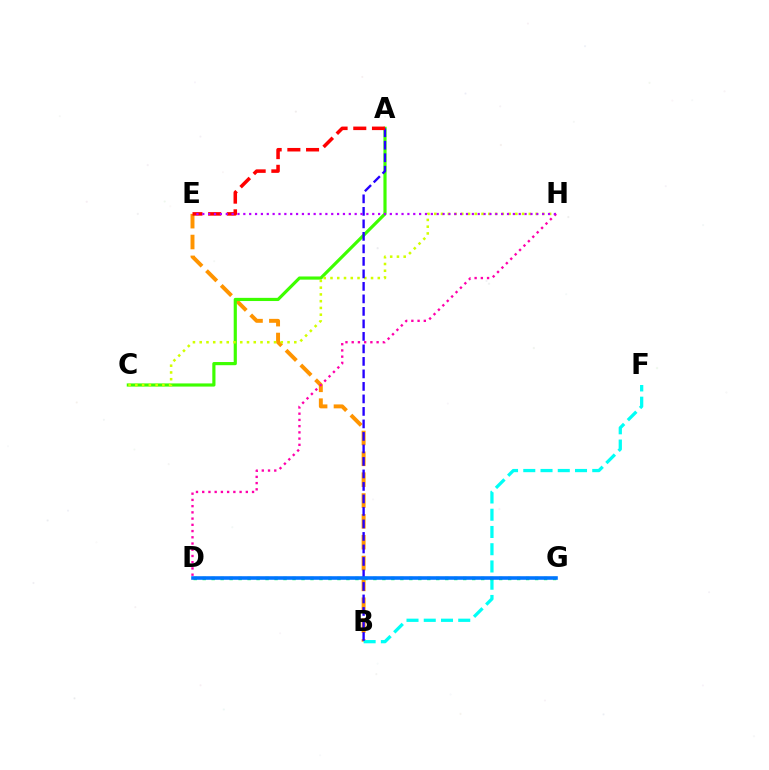{('B', 'E'): [{'color': '#ff9400', 'line_style': 'dashed', 'thickness': 2.83}], ('A', 'C'): [{'color': '#3dff00', 'line_style': 'solid', 'thickness': 2.28}], ('B', 'F'): [{'color': '#00fff6', 'line_style': 'dashed', 'thickness': 2.34}], ('D', 'H'): [{'color': '#ff00ac', 'line_style': 'dotted', 'thickness': 1.69}], ('C', 'H'): [{'color': '#d1ff00', 'line_style': 'dotted', 'thickness': 1.84}], ('A', 'B'): [{'color': '#2500ff', 'line_style': 'dashed', 'thickness': 1.7}], ('A', 'E'): [{'color': '#ff0000', 'line_style': 'dashed', 'thickness': 2.54}], ('E', 'H'): [{'color': '#b900ff', 'line_style': 'dotted', 'thickness': 1.59}], ('D', 'G'): [{'color': '#00ff5c', 'line_style': 'dotted', 'thickness': 2.44}, {'color': '#0074ff', 'line_style': 'solid', 'thickness': 2.58}]}